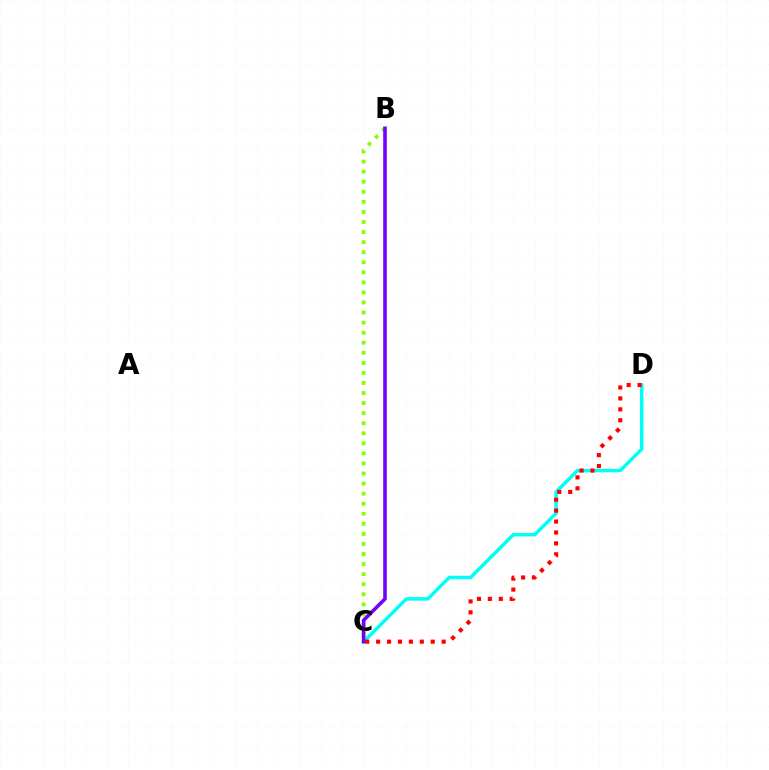{('C', 'D'): [{'color': '#00fff6', 'line_style': 'solid', 'thickness': 2.5}, {'color': '#ff0000', 'line_style': 'dotted', 'thickness': 2.97}], ('B', 'C'): [{'color': '#84ff00', 'line_style': 'dotted', 'thickness': 2.73}, {'color': '#7200ff', 'line_style': 'solid', 'thickness': 2.59}]}